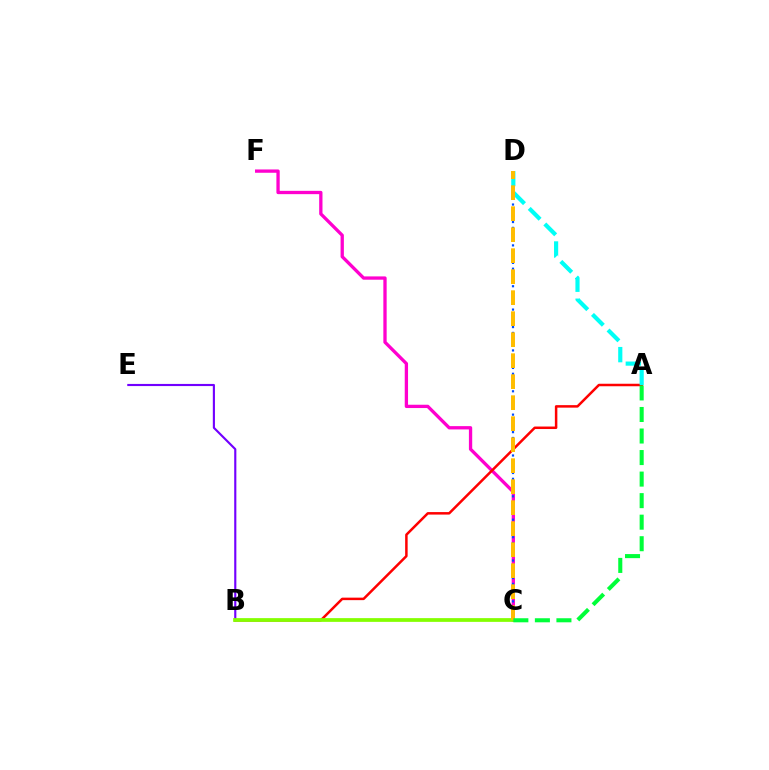{('B', 'E'): [{'color': '#7200ff', 'line_style': 'solid', 'thickness': 1.54}], ('C', 'F'): [{'color': '#ff00cf', 'line_style': 'solid', 'thickness': 2.38}], ('A', 'B'): [{'color': '#ff0000', 'line_style': 'solid', 'thickness': 1.8}], ('B', 'C'): [{'color': '#84ff00', 'line_style': 'solid', 'thickness': 2.7}], ('C', 'D'): [{'color': '#004bff', 'line_style': 'dotted', 'thickness': 1.59}, {'color': '#ffbd00', 'line_style': 'dashed', 'thickness': 2.85}], ('A', 'D'): [{'color': '#00fff6', 'line_style': 'dashed', 'thickness': 2.99}], ('A', 'C'): [{'color': '#00ff39', 'line_style': 'dashed', 'thickness': 2.93}]}